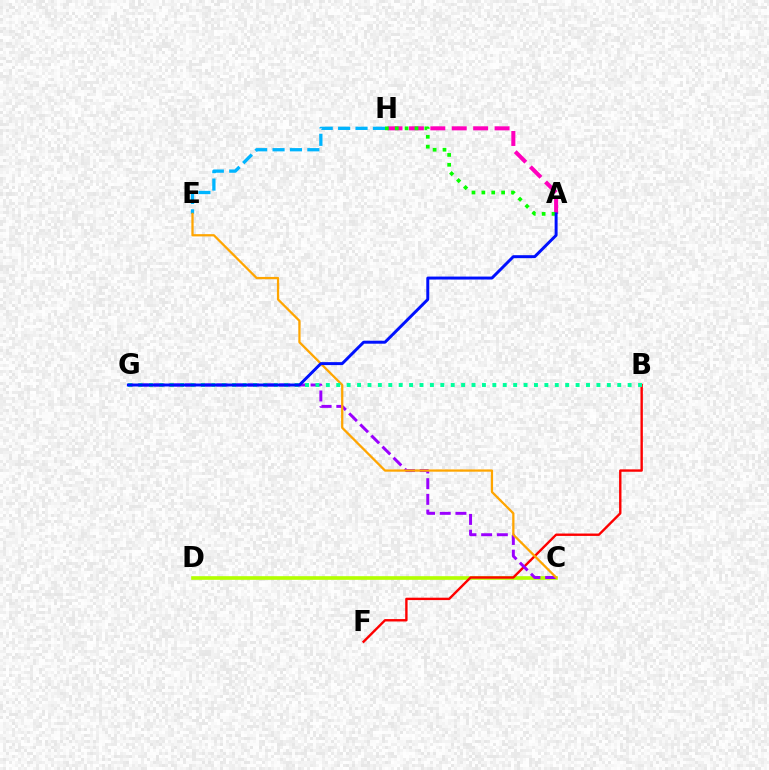{('A', 'H'): [{'color': '#ff00bd', 'line_style': 'dashed', 'thickness': 2.91}, {'color': '#08ff00', 'line_style': 'dotted', 'thickness': 2.68}], ('C', 'D'): [{'color': '#b3ff00', 'line_style': 'solid', 'thickness': 2.62}], ('B', 'F'): [{'color': '#ff0000', 'line_style': 'solid', 'thickness': 1.72}], ('C', 'G'): [{'color': '#9b00ff', 'line_style': 'dashed', 'thickness': 2.13}], ('E', 'H'): [{'color': '#00b5ff', 'line_style': 'dashed', 'thickness': 2.36}], ('C', 'E'): [{'color': '#ffa500', 'line_style': 'solid', 'thickness': 1.63}], ('B', 'G'): [{'color': '#00ff9d', 'line_style': 'dotted', 'thickness': 2.83}], ('A', 'G'): [{'color': '#0010ff', 'line_style': 'solid', 'thickness': 2.13}]}